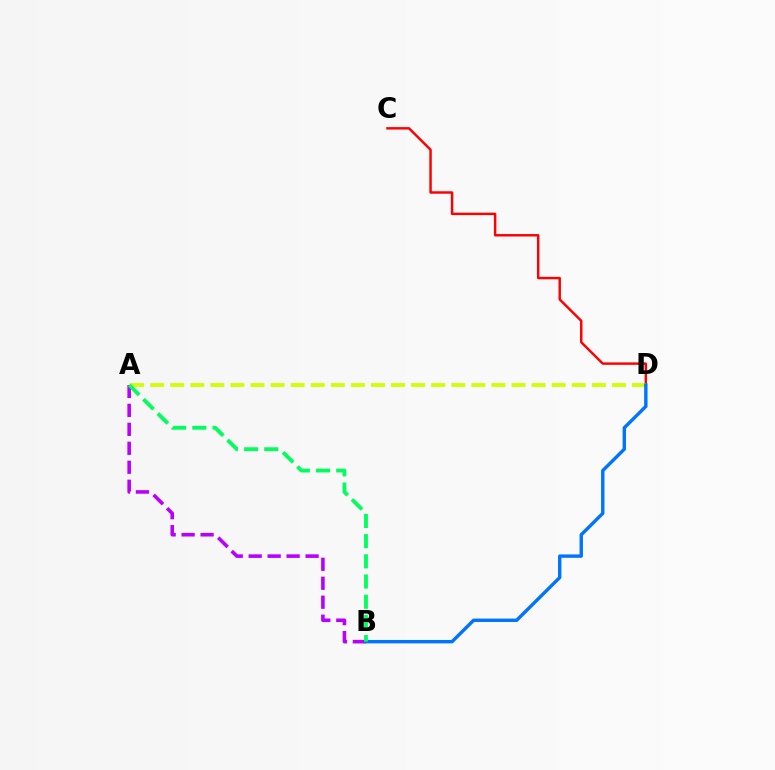{('C', 'D'): [{'color': '#ff0000', 'line_style': 'solid', 'thickness': 1.76}], ('A', 'D'): [{'color': '#d1ff00', 'line_style': 'dashed', 'thickness': 2.73}], ('A', 'B'): [{'color': '#b900ff', 'line_style': 'dashed', 'thickness': 2.58}, {'color': '#00ff5c', 'line_style': 'dashed', 'thickness': 2.74}], ('B', 'D'): [{'color': '#0074ff', 'line_style': 'solid', 'thickness': 2.45}]}